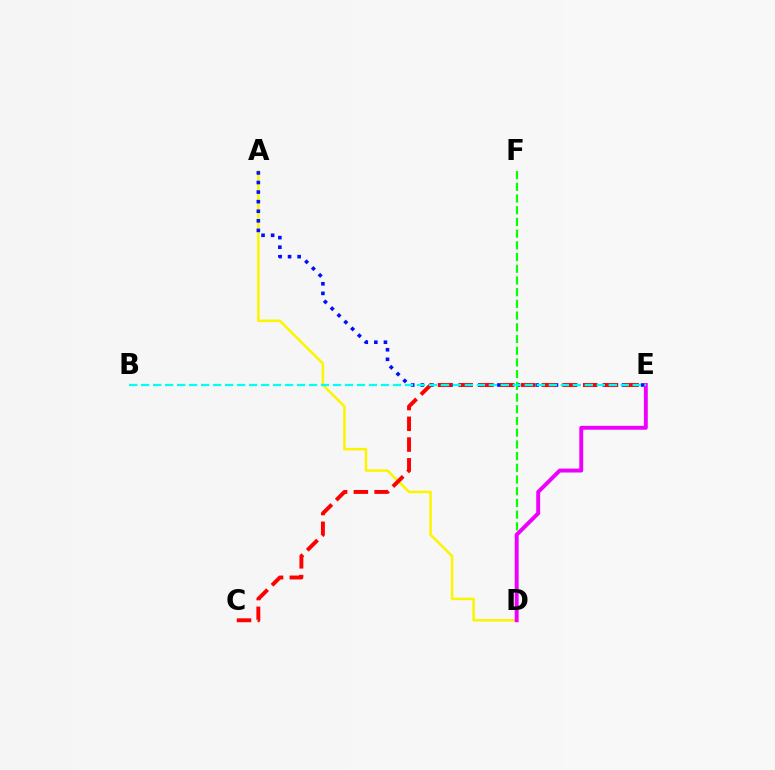{('A', 'D'): [{'color': '#fcf500', 'line_style': 'solid', 'thickness': 1.82}], ('A', 'E'): [{'color': '#0010ff', 'line_style': 'dotted', 'thickness': 2.6}], ('C', 'E'): [{'color': '#ff0000', 'line_style': 'dashed', 'thickness': 2.82}], ('D', 'F'): [{'color': '#08ff00', 'line_style': 'dashed', 'thickness': 1.59}], ('D', 'E'): [{'color': '#ee00ff', 'line_style': 'solid', 'thickness': 2.82}], ('B', 'E'): [{'color': '#00fff6', 'line_style': 'dashed', 'thickness': 1.63}]}